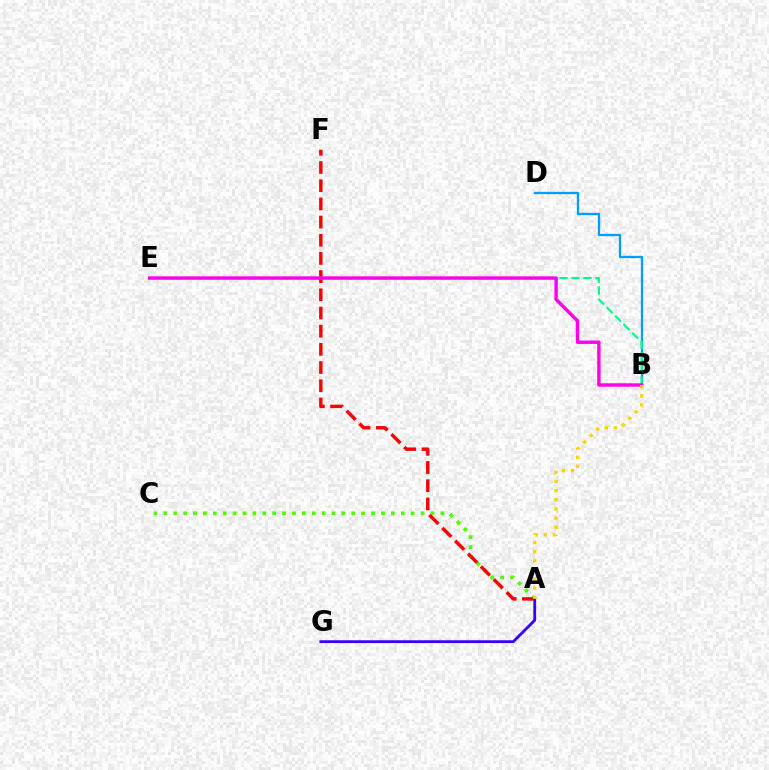{('A', 'C'): [{'color': '#4fff00', 'line_style': 'dotted', 'thickness': 2.69}], ('A', 'F'): [{'color': '#ff0000', 'line_style': 'dashed', 'thickness': 2.47}], ('B', 'D'): [{'color': '#009eff', 'line_style': 'solid', 'thickness': 1.66}], ('B', 'E'): [{'color': '#00ff86', 'line_style': 'dashed', 'thickness': 1.63}, {'color': '#ff00ed', 'line_style': 'solid', 'thickness': 2.46}], ('A', 'G'): [{'color': '#3700ff', 'line_style': 'solid', 'thickness': 2.02}], ('A', 'B'): [{'color': '#ffd500', 'line_style': 'dotted', 'thickness': 2.48}]}